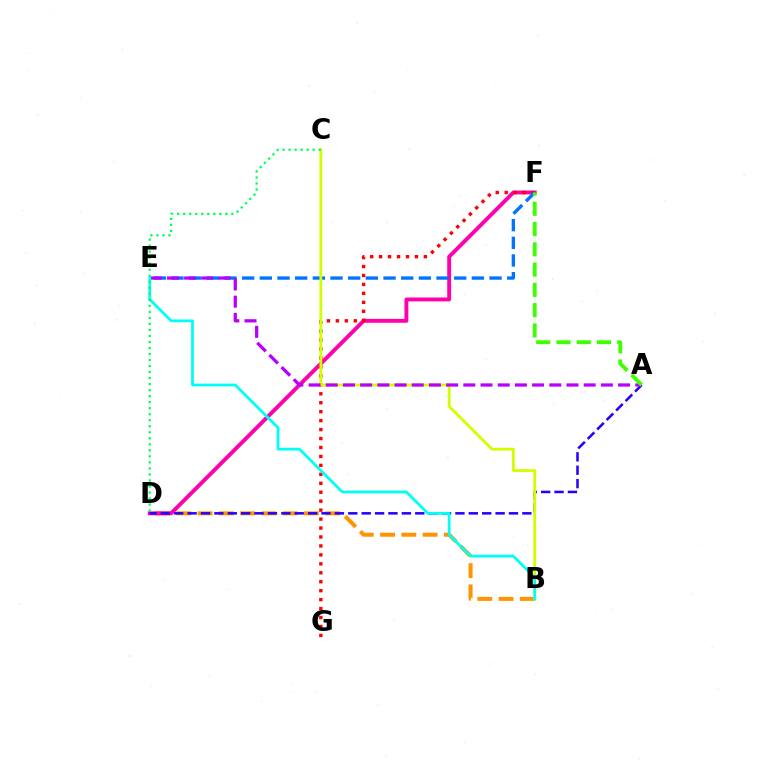{('B', 'D'): [{'color': '#ff9400', 'line_style': 'dashed', 'thickness': 2.89}], ('D', 'F'): [{'color': '#ff00ac', 'line_style': 'solid', 'thickness': 2.8}], ('F', 'G'): [{'color': '#ff0000', 'line_style': 'dotted', 'thickness': 2.43}], ('A', 'D'): [{'color': '#2500ff', 'line_style': 'dashed', 'thickness': 1.82}], ('E', 'F'): [{'color': '#0074ff', 'line_style': 'dashed', 'thickness': 2.4}], ('B', 'C'): [{'color': '#d1ff00', 'line_style': 'solid', 'thickness': 2.02}], ('A', 'E'): [{'color': '#b900ff', 'line_style': 'dashed', 'thickness': 2.34}], ('A', 'F'): [{'color': '#3dff00', 'line_style': 'dashed', 'thickness': 2.75}], ('B', 'E'): [{'color': '#00fff6', 'line_style': 'solid', 'thickness': 1.99}], ('C', 'D'): [{'color': '#00ff5c', 'line_style': 'dotted', 'thickness': 1.64}]}